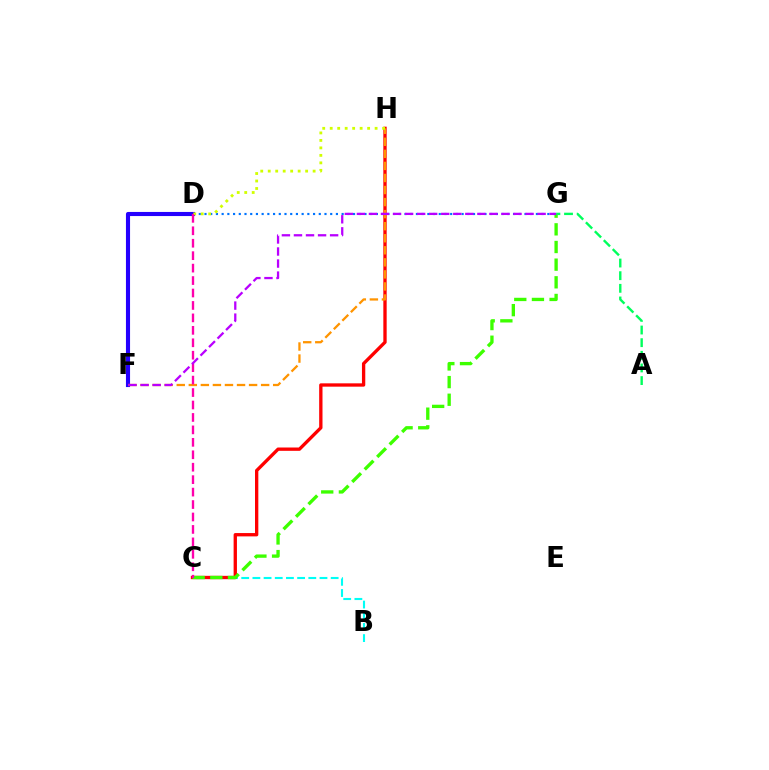{('B', 'C'): [{'color': '#00fff6', 'line_style': 'dashed', 'thickness': 1.52}], ('D', 'G'): [{'color': '#0074ff', 'line_style': 'dotted', 'thickness': 1.55}], ('C', 'H'): [{'color': '#ff0000', 'line_style': 'solid', 'thickness': 2.39}], ('D', 'F'): [{'color': '#2500ff', 'line_style': 'solid', 'thickness': 2.96}], ('F', 'H'): [{'color': '#ff9400', 'line_style': 'dashed', 'thickness': 1.64}], ('C', 'G'): [{'color': '#3dff00', 'line_style': 'dashed', 'thickness': 2.4}], ('D', 'H'): [{'color': '#d1ff00', 'line_style': 'dotted', 'thickness': 2.03}], ('C', 'D'): [{'color': '#ff00ac', 'line_style': 'dashed', 'thickness': 1.69}], ('A', 'G'): [{'color': '#00ff5c', 'line_style': 'dashed', 'thickness': 1.72}], ('F', 'G'): [{'color': '#b900ff', 'line_style': 'dashed', 'thickness': 1.64}]}